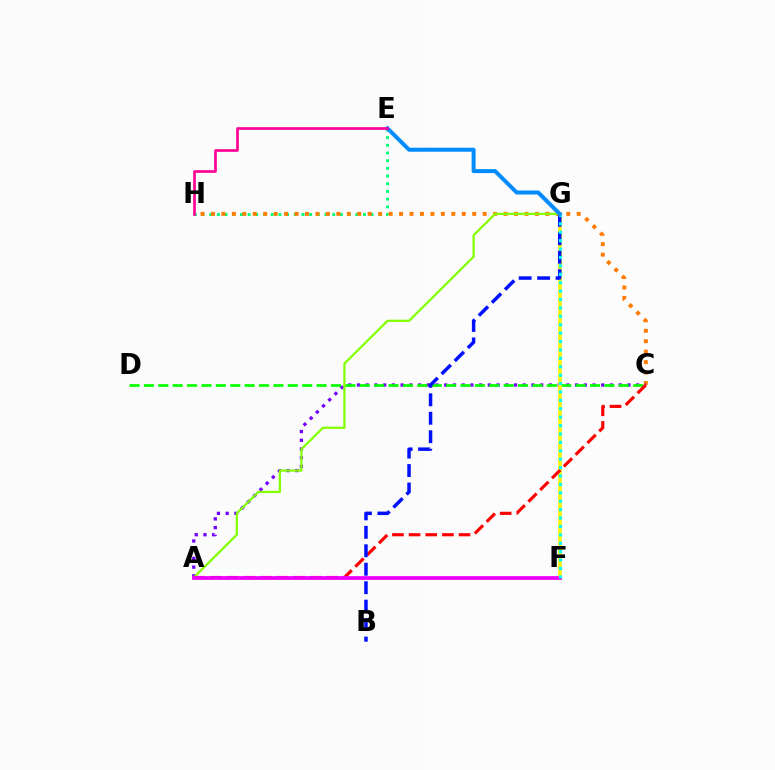{('E', 'H'): [{'color': '#00ff74', 'line_style': 'dotted', 'thickness': 2.09}, {'color': '#ff0094', 'line_style': 'solid', 'thickness': 1.92}], ('C', 'H'): [{'color': '#ff7c00', 'line_style': 'dotted', 'thickness': 2.84}], ('A', 'C'): [{'color': '#7200ff', 'line_style': 'dotted', 'thickness': 2.37}, {'color': '#ff0000', 'line_style': 'dashed', 'thickness': 2.26}], ('C', 'D'): [{'color': '#08ff00', 'line_style': 'dashed', 'thickness': 1.95}], ('A', 'G'): [{'color': '#84ff00', 'line_style': 'solid', 'thickness': 1.62}], ('F', 'G'): [{'color': '#fcf500', 'line_style': 'solid', 'thickness': 2.63}, {'color': '#00fff6', 'line_style': 'dotted', 'thickness': 2.28}], ('A', 'F'): [{'color': '#ee00ff', 'line_style': 'solid', 'thickness': 2.7}], ('B', 'G'): [{'color': '#0010ff', 'line_style': 'dashed', 'thickness': 2.51}], ('E', 'G'): [{'color': '#008cff', 'line_style': 'solid', 'thickness': 2.87}]}